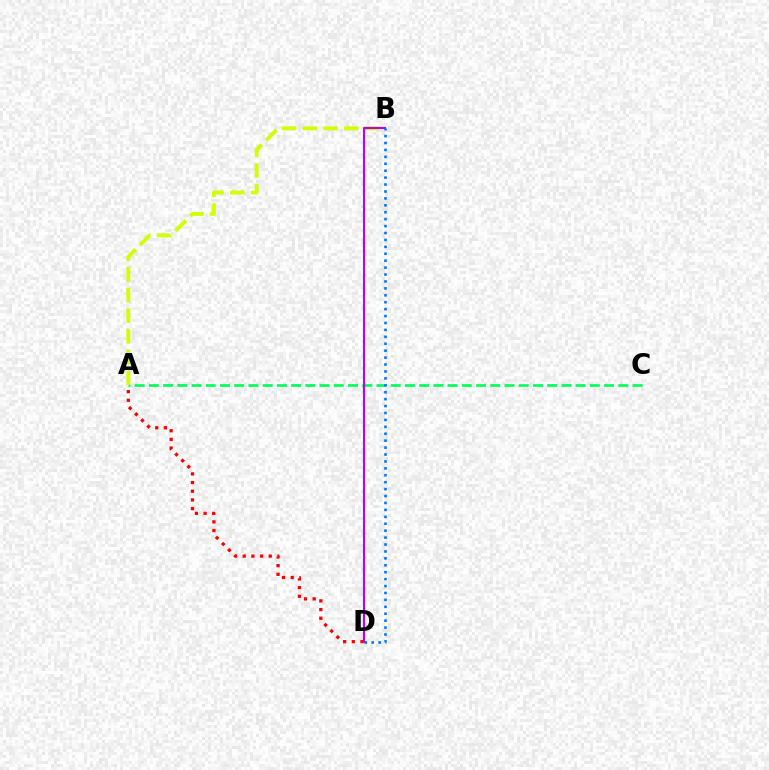{('A', 'C'): [{'color': '#00ff5c', 'line_style': 'dashed', 'thickness': 1.93}], ('A', 'B'): [{'color': '#d1ff00', 'line_style': 'dashed', 'thickness': 2.81}], ('B', 'D'): [{'color': '#b900ff', 'line_style': 'solid', 'thickness': 1.54}, {'color': '#0074ff', 'line_style': 'dotted', 'thickness': 1.88}], ('A', 'D'): [{'color': '#ff0000', 'line_style': 'dotted', 'thickness': 2.36}]}